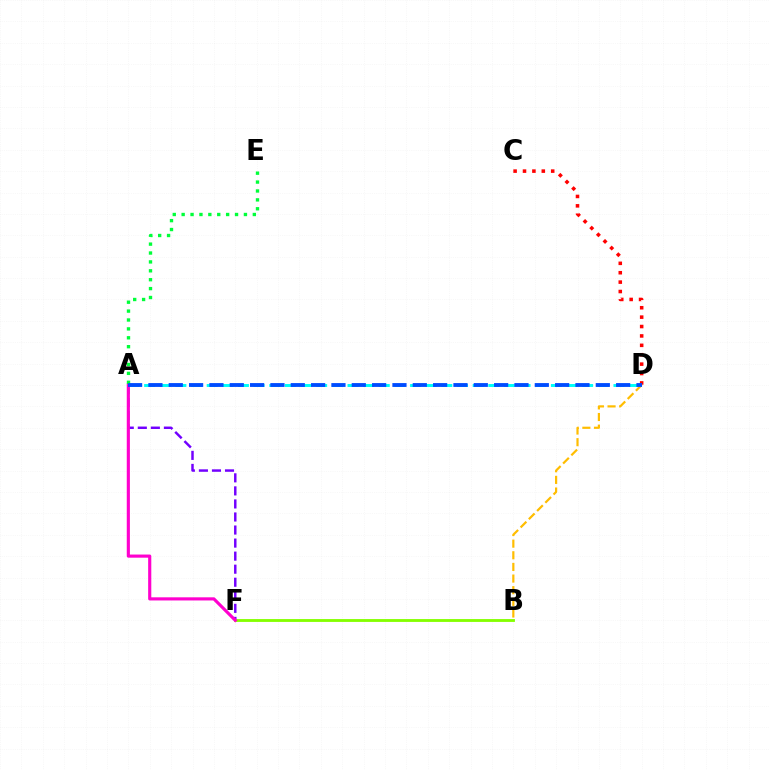{('B', 'D'): [{'color': '#ffbd00', 'line_style': 'dashed', 'thickness': 1.58}], ('A', 'F'): [{'color': '#7200ff', 'line_style': 'dashed', 'thickness': 1.77}, {'color': '#ff00cf', 'line_style': 'solid', 'thickness': 2.26}], ('A', 'D'): [{'color': '#00fff6', 'line_style': 'dashed', 'thickness': 2.13}, {'color': '#004bff', 'line_style': 'dashed', 'thickness': 2.76}], ('B', 'F'): [{'color': '#84ff00', 'line_style': 'solid', 'thickness': 2.05}], ('A', 'E'): [{'color': '#00ff39', 'line_style': 'dotted', 'thickness': 2.42}], ('C', 'D'): [{'color': '#ff0000', 'line_style': 'dotted', 'thickness': 2.55}]}